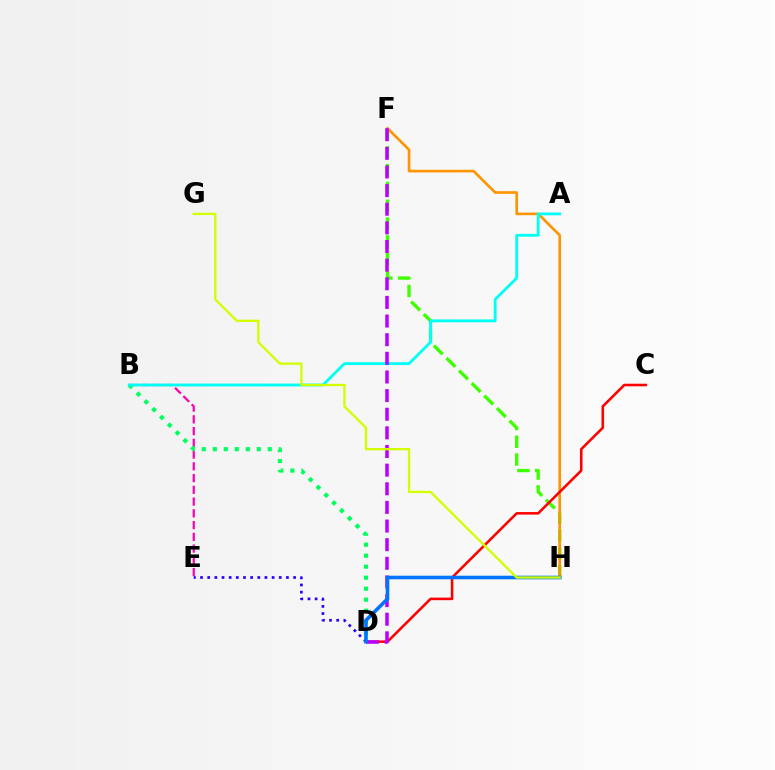{('B', 'E'): [{'color': '#ff00ac', 'line_style': 'dashed', 'thickness': 1.6}], ('F', 'H'): [{'color': '#3dff00', 'line_style': 'dashed', 'thickness': 2.42}, {'color': '#ff9400', 'line_style': 'solid', 'thickness': 1.9}], ('D', 'E'): [{'color': '#2500ff', 'line_style': 'dotted', 'thickness': 1.94}], ('B', 'D'): [{'color': '#00ff5c', 'line_style': 'dotted', 'thickness': 2.99}], ('A', 'B'): [{'color': '#00fff6', 'line_style': 'solid', 'thickness': 2.03}], ('C', 'D'): [{'color': '#ff0000', 'line_style': 'solid', 'thickness': 1.84}], ('D', 'F'): [{'color': '#b900ff', 'line_style': 'dashed', 'thickness': 2.53}], ('D', 'H'): [{'color': '#0074ff', 'line_style': 'solid', 'thickness': 2.58}], ('G', 'H'): [{'color': '#d1ff00', 'line_style': 'solid', 'thickness': 1.66}]}